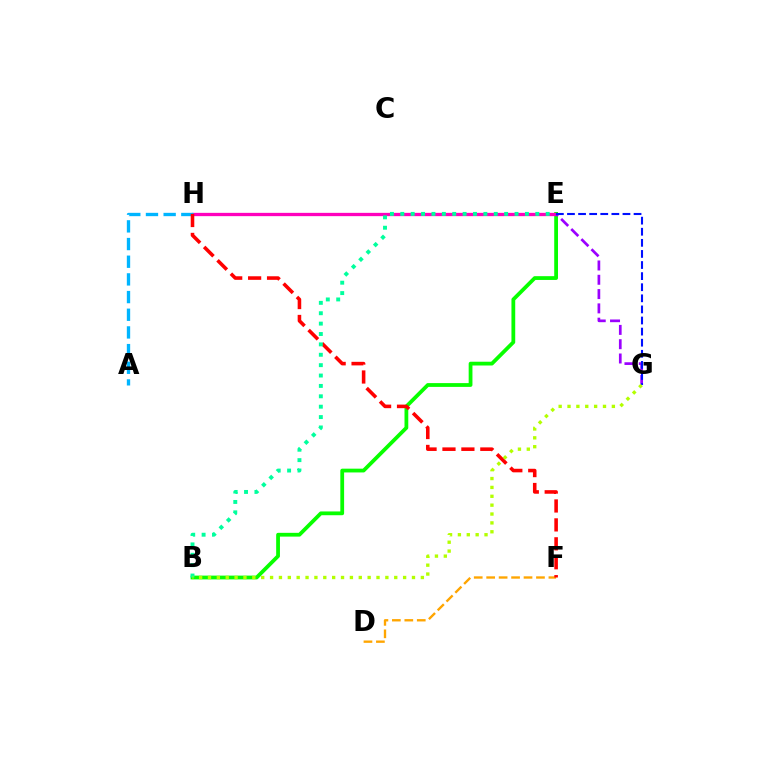{('B', 'E'): [{'color': '#08ff00', 'line_style': 'solid', 'thickness': 2.72}, {'color': '#00ff9d', 'line_style': 'dotted', 'thickness': 2.82}], ('E', 'H'): [{'color': '#ff00bd', 'line_style': 'solid', 'thickness': 2.38}], ('E', 'G'): [{'color': '#9b00ff', 'line_style': 'dashed', 'thickness': 1.94}, {'color': '#0010ff', 'line_style': 'dashed', 'thickness': 1.51}], ('A', 'H'): [{'color': '#00b5ff', 'line_style': 'dashed', 'thickness': 2.4}], ('D', 'F'): [{'color': '#ffa500', 'line_style': 'dashed', 'thickness': 1.69}], ('F', 'H'): [{'color': '#ff0000', 'line_style': 'dashed', 'thickness': 2.57}], ('B', 'G'): [{'color': '#b3ff00', 'line_style': 'dotted', 'thickness': 2.41}]}